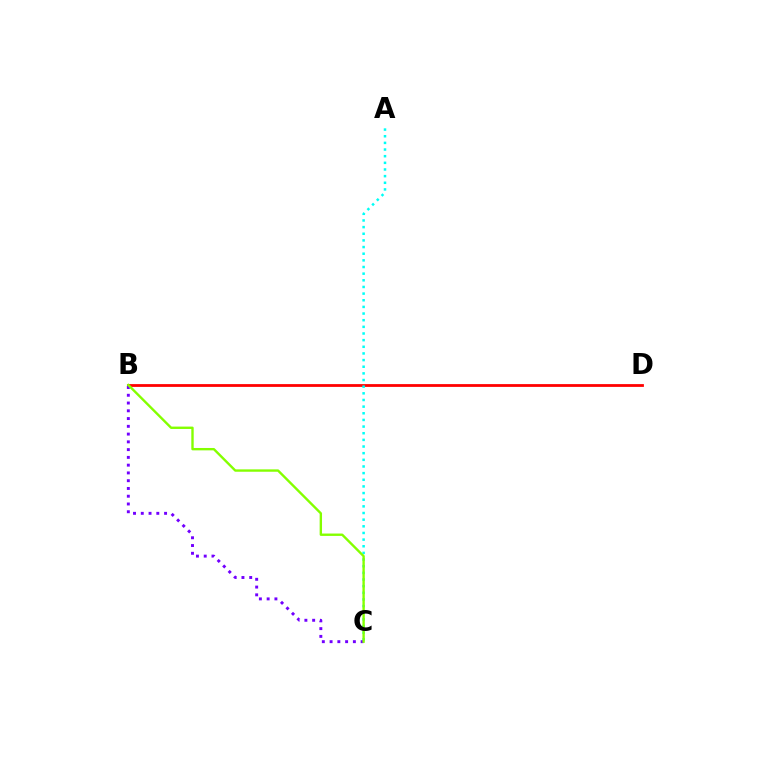{('B', 'D'): [{'color': '#ff0000', 'line_style': 'solid', 'thickness': 2.01}], ('A', 'C'): [{'color': '#00fff6', 'line_style': 'dotted', 'thickness': 1.81}], ('B', 'C'): [{'color': '#7200ff', 'line_style': 'dotted', 'thickness': 2.11}, {'color': '#84ff00', 'line_style': 'solid', 'thickness': 1.71}]}